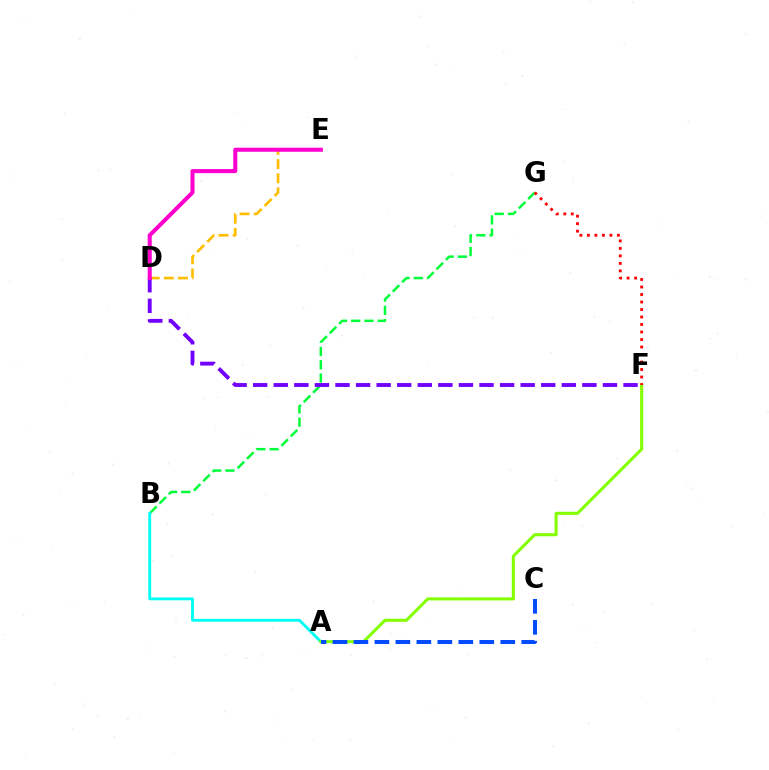{('B', 'G'): [{'color': '#00ff39', 'line_style': 'dashed', 'thickness': 1.8}], ('D', 'E'): [{'color': '#ffbd00', 'line_style': 'dashed', 'thickness': 1.92}, {'color': '#ff00cf', 'line_style': 'solid', 'thickness': 2.91}], ('A', 'B'): [{'color': '#00fff6', 'line_style': 'solid', 'thickness': 2.05}], ('D', 'F'): [{'color': '#7200ff', 'line_style': 'dashed', 'thickness': 2.8}], ('A', 'F'): [{'color': '#84ff00', 'line_style': 'solid', 'thickness': 2.22}], ('A', 'C'): [{'color': '#004bff', 'line_style': 'dashed', 'thickness': 2.85}], ('F', 'G'): [{'color': '#ff0000', 'line_style': 'dotted', 'thickness': 2.04}]}